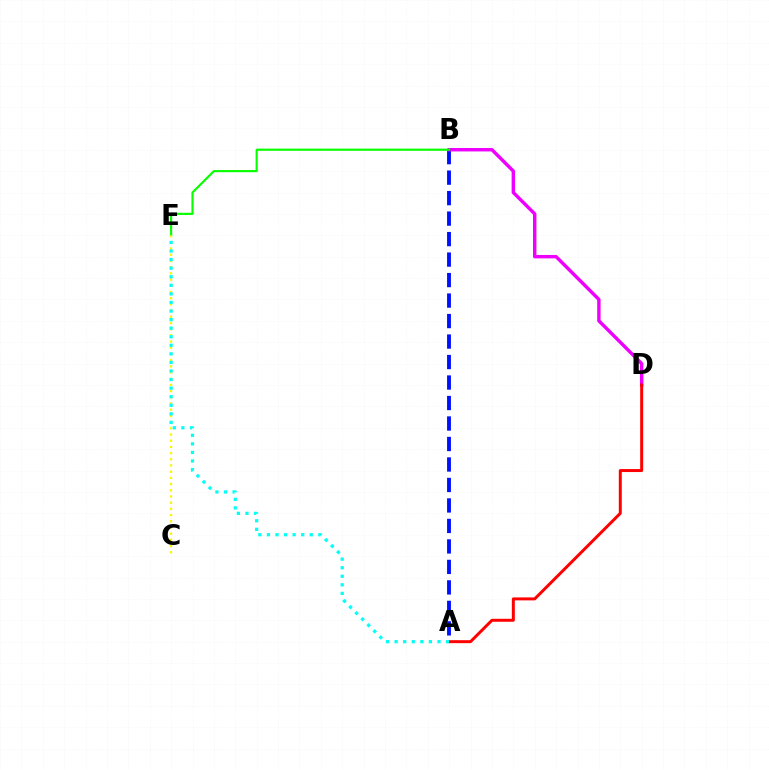{('A', 'B'): [{'color': '#0010ff', 'line_style': 'dashed', 'thickness': 2.78}], ('B', 'D'): [{'color': '#ee00ff', 'line_style': 'solid', 'thickness': 2.46}], ('B', 'E'): [{'color': '#08ff00', 'line_style': 'solid', 'thickness': 1.55}], ('A', 'D'): [{'color': '#ff0000', 'line_style': 'solid', 'thickness': 2.14}], ('C', 'E'): [{'color': '#fcf500', 'line_style': 'dotted', 'thickness': 1.68}], ('A', 'E'): [{'color': '#00fff6', 'line_style': 'dotted', 'thickness': 2.33}]}